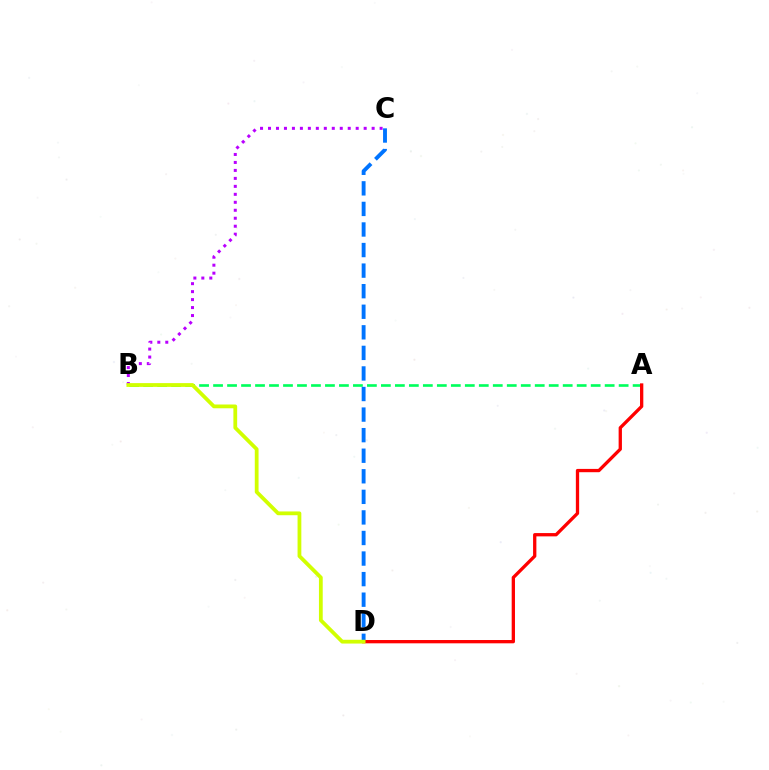{('B', 'C'): [{'color': '#b900ff', 'line_style': 'dotted', 'thickness': 2.17}], ('A', 'B'): [{'color': '#00ff5c', 'line_style': 'dashed', 'thickness': 1.9}], ('C', 'D'): [{'color': '#0074ff', 'line_style': 'dashed', 'thickness': 2.79}], ('A', 'D'): [{'color': '#ff0000', 'line_style': 'solid', 'thickness': 2.38}], ('B', 'D'): [{'color': '#d1ff00', 'line_style': 'solid', 'thickness': 2.72}]}